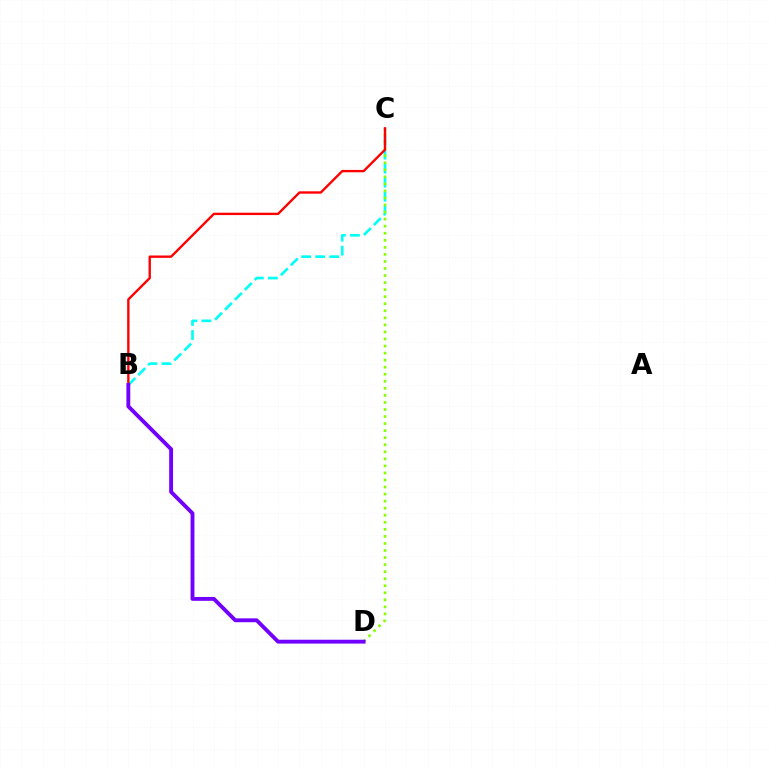{('B', 'C'): [{'color': '#00fff6', 'line_style': 'dashed', 'thickness': 1.91}, {'color': '#ff0000', 'line_style': 'solid', 'thickness': 1.7}], ('C', 'D'): [{'color': '#84ff00', 'line_style': 'dotted', 'thickness': 1.92}], ('B', 'D'): [{'color': '#7200ff', 'line_style': 'solid', 'thickness': 2.78}]}